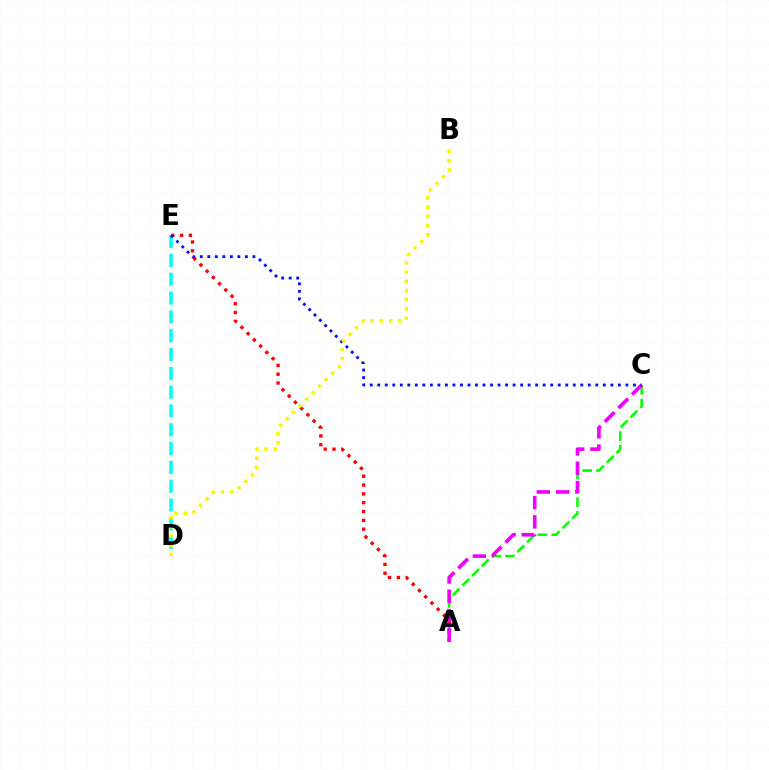{('A', 'C'): [{'color': '#08ff00', 'line_style': 'dashed', 'thickness': 1.87}, {'color': '#ee00ff', 'line_style': 'dashed', 'thickness': 2.62}], ('D', 'E'): [{'color': '#00fff6', 'line_style': 'dashed', 'thickness': 2.56}], ('A', 'E'): [{'color': '#ff0000', 'line_style': 'dotted', 'thickness': 2.4}], ('C', 'E'): [{'color': '#0010ff', 'line_style': 'dotted', 'thickness': 2.04}], ('B', 'D'): [{'color': '#fcf500', 'line_style': 'dotted', 'thickness': 2.5}]}